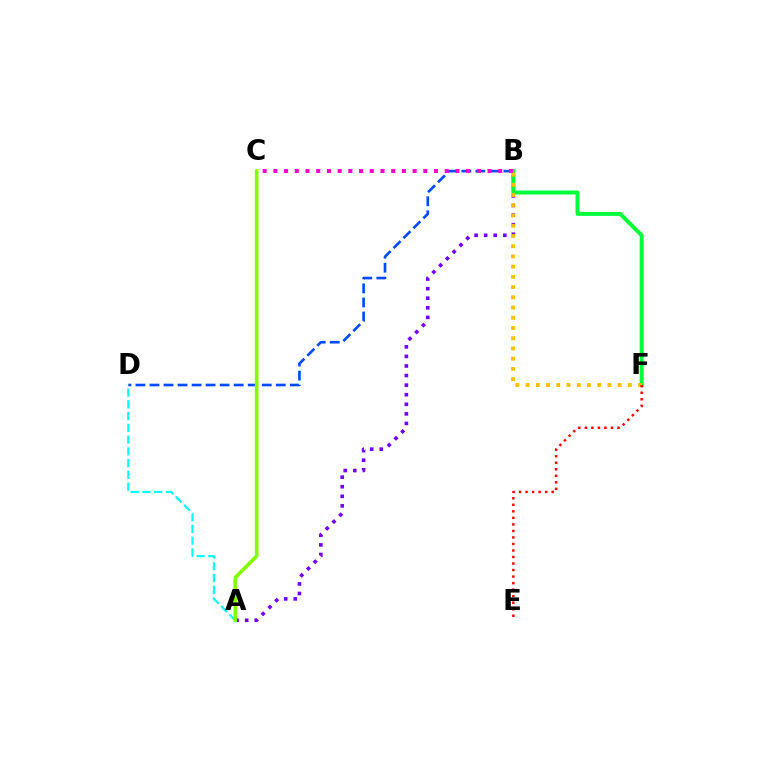{('A', 'D'): [{'color': '#00fff6', 'line_style': 'dashed', 'thickness': 1.6}], ('B', 'D'): [{'color': '#004bff', 'line_style': 'dashed', 'thickness': 1.91}], ('A', 'B'): [{'color': '#7200ff', 'line_style': 'dotted', 'thickness': 2.6}], ('B', 'F'): [{'color': '#00ff39', 'line_style': 'solid', 'thickness': 2.85}, {'color': '#ffbd00', 'line_style': 'dotted', 'thickness': 2.78}], ('B', 'C'): [{'color': '#ff00cf', 'line_style': 'dotted', 'thickness': 2.91}], ('A', 'C'): [{'color': '#84ff00', 'line_style': 'solid', 'thickness': 2.6}], ('E', 'F'): [{'color': '#ff0000', 'line_style': 'dotted', 'thickness': 1.77}]}